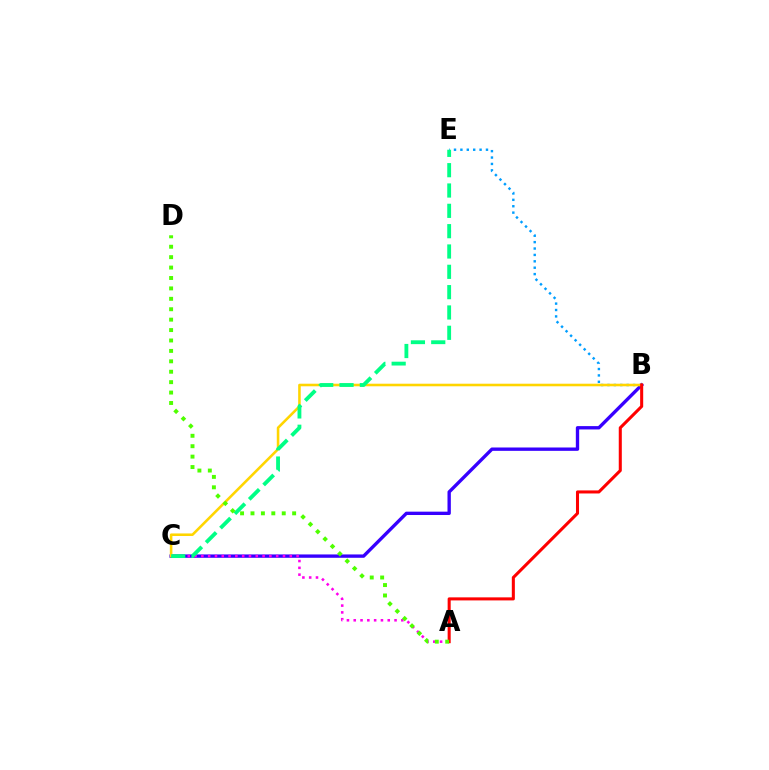{('B', 'C'): [{'color': '#3700ff', 'line_style': 'solid', 'thickness': 2.41}, {'color': '#ffd500', 'line_style': 'solid', 'thickness': 1.85}], ('B', 'E'): [{'color': '#009eff', 'line_style': 'dotted', 'thickness': 1.74}], ('A', 'C'): [{'color': '#ff00ed', 'line_style': 'dotted', 'thickness': 1.85}], ('C', 'E'): [{'color': '#00ff86', 'line_style': 'dashed', 'thickness': 2.76}], ('A', 'B'): [{'color': '#ff0000', 'line_style': 'solid', 'thickness': 2.2}], ('A', 'D'): [{'color': '#4fff00', 'line_style': 'dotted', 'thickness': 2.83}]}